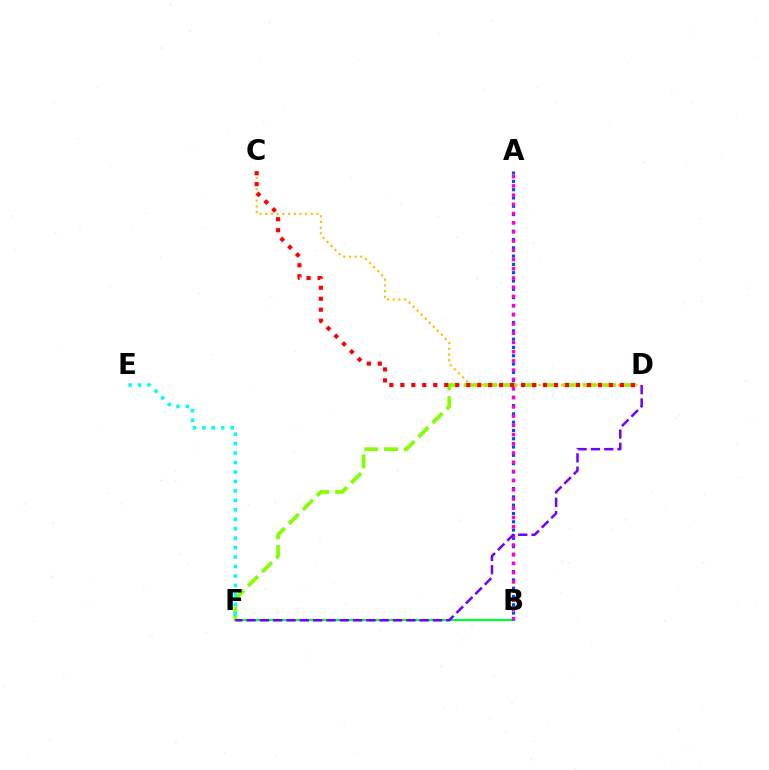{('B', 'F'): [{'color': '#00ff39', 'line_style': 'solid', 'thickness': 1.59}], ('D', 'F'): [{'color': '#84ff00', 'line_style': 'dashed', 'thickness': 2.69}, {'color': '#7200ff', 'line_style': 'dashed', 'thickness': 1.81}], ('A', 'B'): [{'color': '#004bff', 'line_style': 'dotted', 'thickness': 2.26}, {'color': '#ff00cf', 'line_style': 'dotted', 'thickness': 2.5}], ('C', 'D'): [{'color': '#ffbd00', 'line_style': 'dotted', 'thickness': 1.55}, {'color': '#ff0000', 'line_style': 'dotted', 'thickness': 2.98}], ('E', 'F'): [{'color': '#00fff6', 'line_style': 'dotted', 'thickness': 2.57}]}